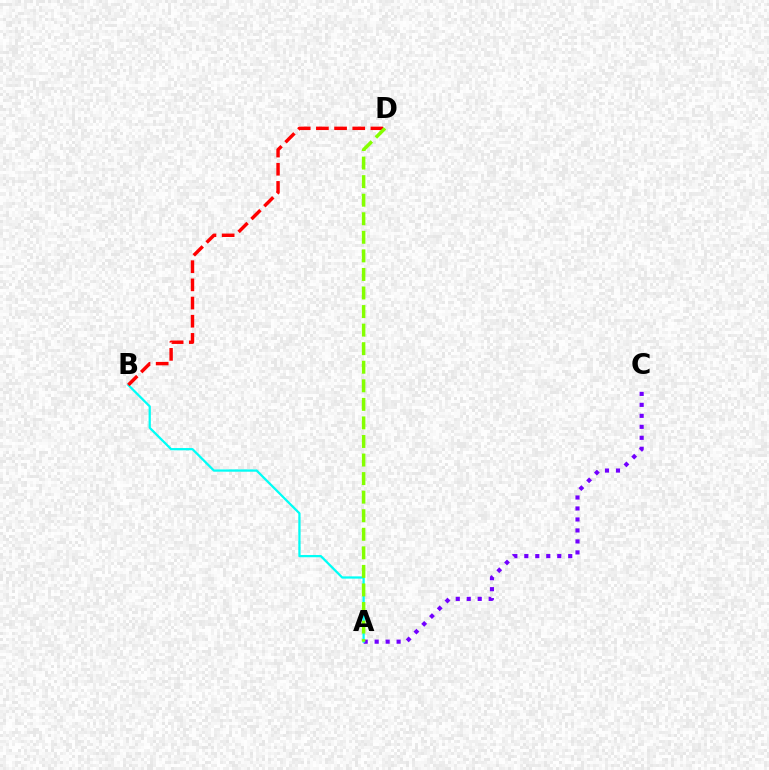{('A', 'C'): [{'color': '#7200ff', 'line_style': 'dotted', 'thickness': 2.98}], ('A', 'B'): [{'color': '#00fff6', 'line_style': 'solid', 'thickness': 1.63}], ('B', 'D'): [{'color': '#ff0000', 'line_style': 'dashed', 'thickness': 2.47}], ('A', 'D'): [{'color': '#84ff00', 'line_style': 'dashed', 'thickness': 2.52}]}